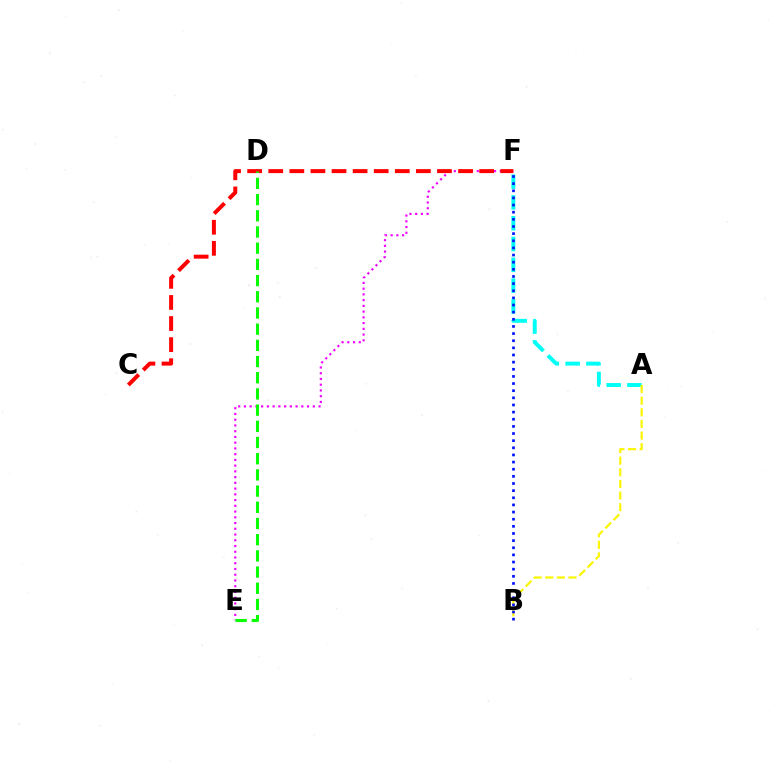{('A', 'F'): [{'color': '#00fff6', 'line_style': 'dashed', 'thickness': 2.82}], ('E', 'F'): [{'color': '#ee00ff', 'line_style': 'dotted', 'thickness': 1.56}], ('A', 'B'): [{'color': '#fcf500', 'line_style': 'dashed', 'thickness': 1.58}], ('C', 'F'): [{'color': '#ff0000', 'line_style': 'dashed', 'thickness': 2.87}], ('B', 'F'): [{'color': '#0010ff', 'line_style': 'dotted', 'thickness': 1.94}], ('D', 'E'): [{'color': '#08ff00', 'line_style': 'dashed', 'thickness': 2.2}]}